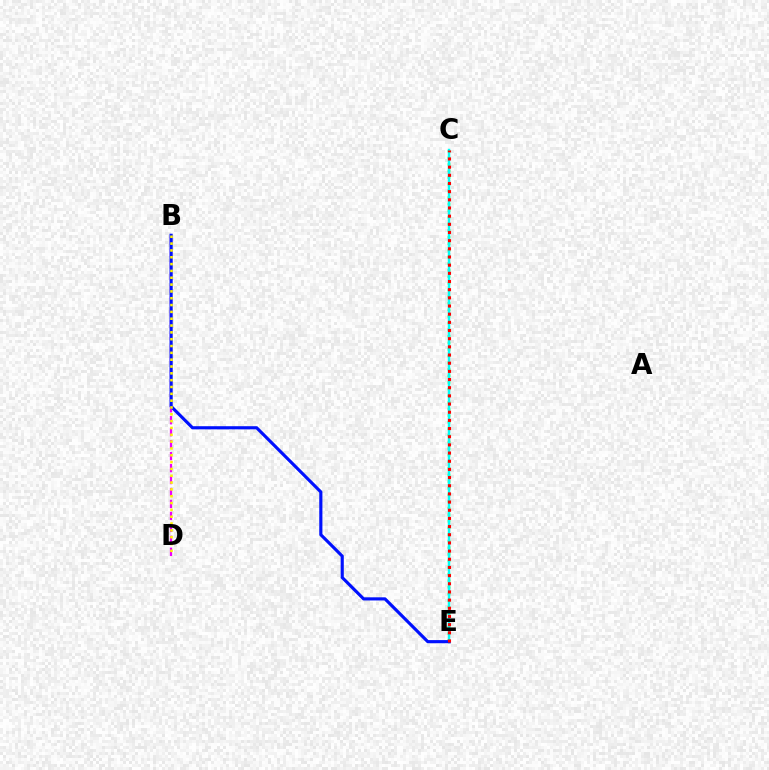{('B', 'D'): [{'color': '#ee00ff', 'line_style': 'dashed', 'thickness': 1.63}, {'color': '#fcf500', 'line_style': 'dotted', 'thickness': 1.85}], ('C', 'E'): [{'color': '#08ff00', 'line_style': 'dotted', 'thickness': 1.8}, {'color': '#00fff6', 'line_style': 'solid', 'thickness': 1.76}, {'color': '#ff0000', 'line_style': 'dotted', 'thickness': 2.22}], ('B', 'E'): [{'color': '#0010ff', 'line_style': 'solid', 'thickness': 2.26}]}